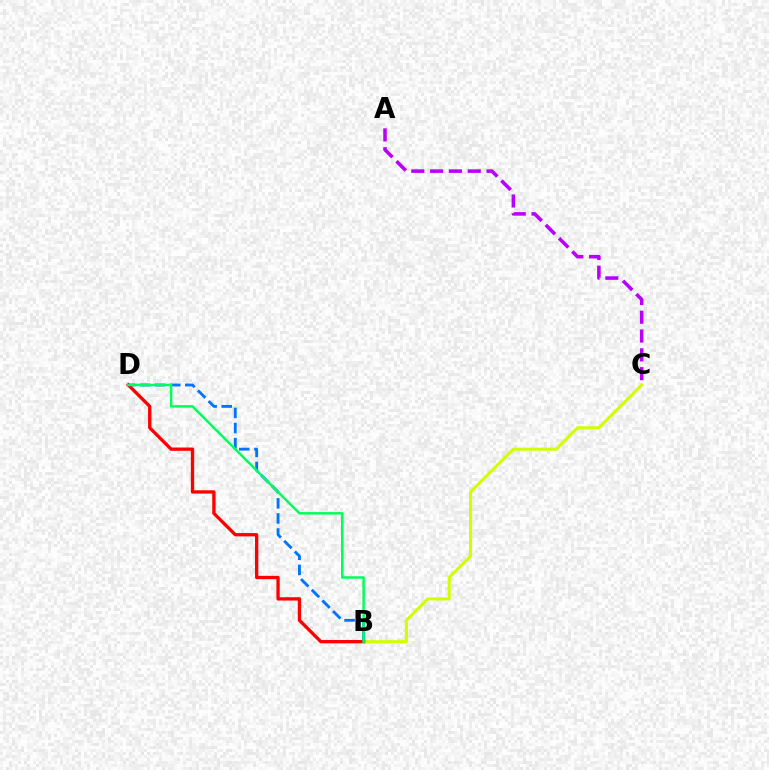{('A', 'C'): [{'color': '#b900ff', 'line_style': 'dashed', 'thickness': 2.56}], ('B', 'C'): [{'color': '#d1ff00', 'line_style': 'solid', 'thickness': 2.21}], ('B', 'D'): [{'color': '#0074ff', 'line_style': 'dashed', 'thickness': 2.05}, {'color': '#ff0000', 'line_style': 'solid', 'thickness': 2.39}, {'color': '#00ff5c', 'line_style': 'solid', 'thickness': 1.79}]}